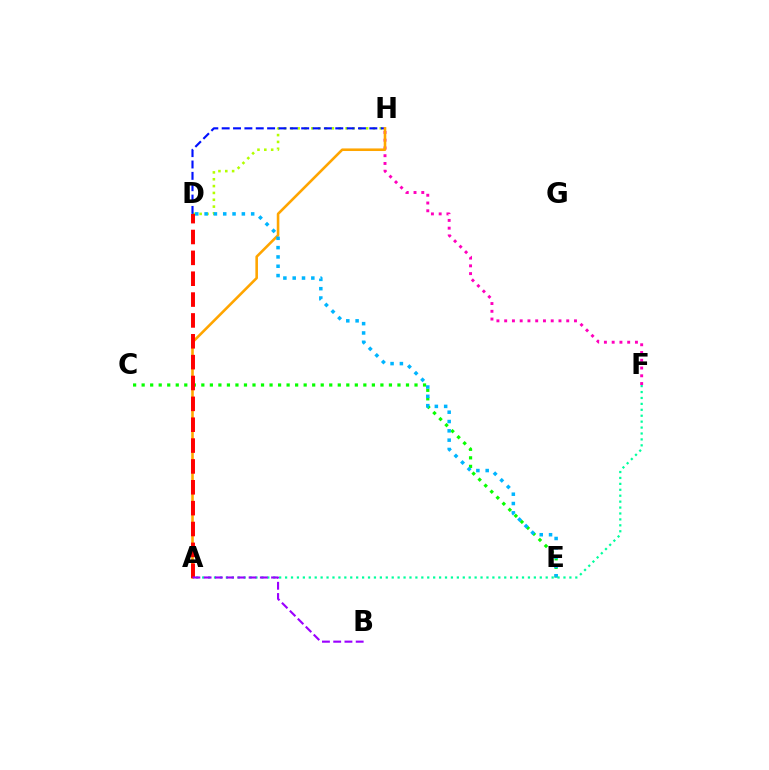{('D', 'H'): [{'color': '#b3ff00', 'line_style': 'dotted', 'thickness': 1.86}, {'color': '#0010ff', 'line_style': 'dashed', 'thickness': 1.54}], ('C', 'E'): [{'color': '#08ff00', 'line_style': 'dotted', 'thickness': 2.32}], ('F', 'H'): [{'color': '#ff00bd', 'line_style': 'dotted', 'thickness': 2.11}], ('A', 'H'): [{'color': '#ffa500', 'line_style': 'solid', 'thickness': 1.86}], ('D', 'E'): [{'color': '#00b5ff', 'line_style': 'dotted', 'thickness': 2.53}], ('A', 'D'): [{'color': '#ff0000', 'line_style': 'dashed', 'thickness': 2.83}], ('A', 'F'): [{'color': '#00ff9d', 'line_style': 'dotted', 'thickness': 1.61}], ('A', 'B'): [{'color': '#9b00ff', 'line_style': 'dashed', 'thickness': 1.53}]}